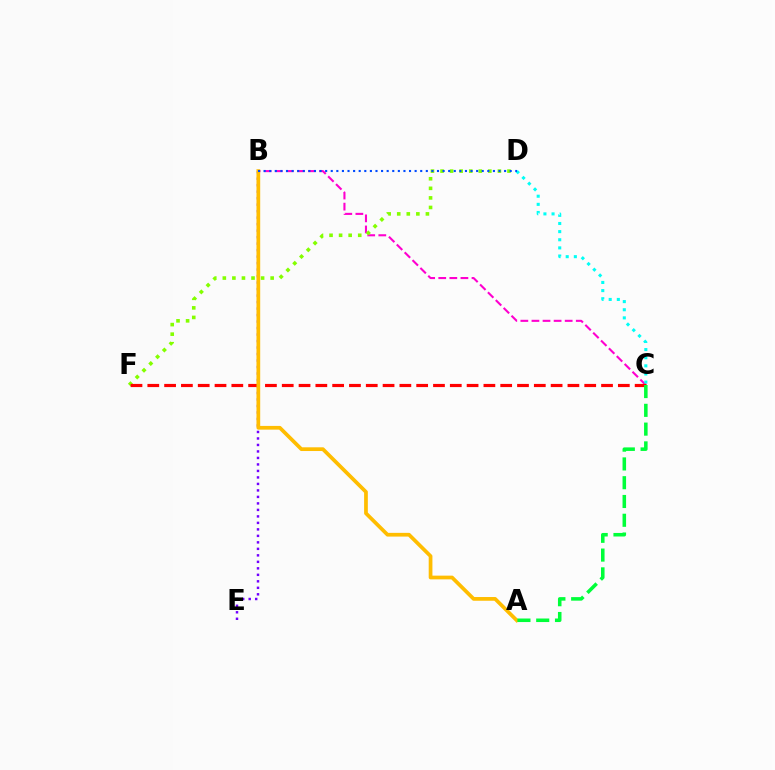{('B', 'C'): [{'color': '#ff00cf', 'line_style': 'dashed', 'thickness': 1.51}], ('C', 'D'): [{'color': '#00fff6', 'line_style': 'dotted', 'thickness': 2.21}], ('D', 'F'): [{'color': '#84ff00', 'line_style': 'dotted', 'thickness': 2.6}], ('B', 'E'): [{'color': '#7200ff', 'line_style': 'dotted', 'thickness': 1.76}], ('C', 'F'): [{'color': '#ff0000', 'line_style': 'dashed', 'thickness': 2.28}], ('A', 'B'): [{'color': '#ffbd00', 'line_style': 'solid', 'thickness': 2.68}], ('A', 'C'): [{'color': '#00ff39', 'line_style': 'dashed', 'thickness': 2.55}], ('B', 'D'): [{'color': '#004bff', 'line_style': 'dotted', 'thickness': 1.52}]}